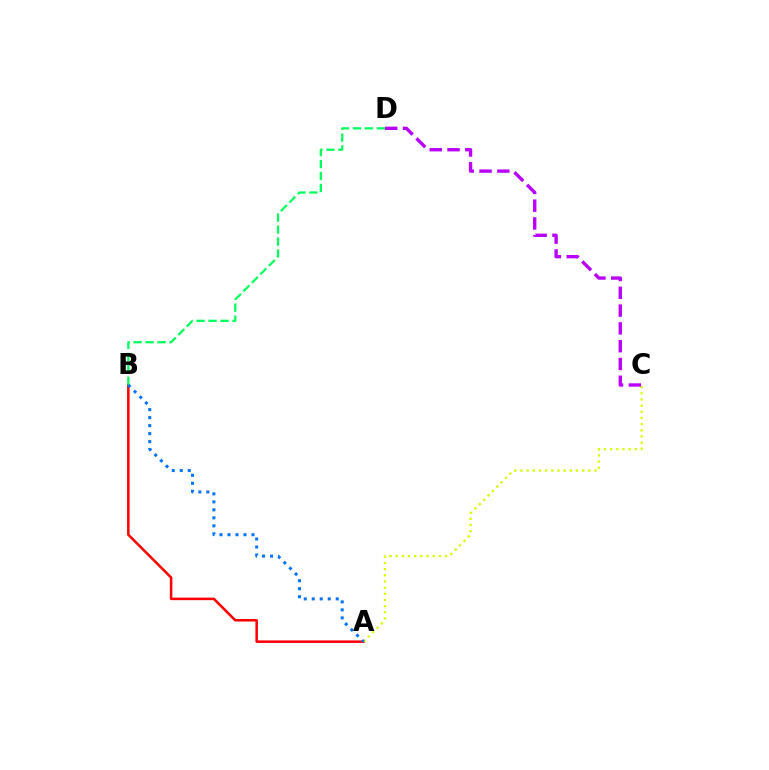{('A', 'B'): [{'color': '#ff0000', 'line_style': 'solid', 'thickness': 1.82}, {'color': '#0074ff', 'line_style': 'dotted', 'thickness': 2.17}], ('A', 'C'): [{'color': '#d1ff00', 'line_style': 'dotted', 'thickness': 1.68}], ('B', 'D'): [{'color': '#00ff5c', 'line_style': 'dashed', 'thickness': 1.63}], ('C', 'D'): [{'color': '#b900ff', 'line_style': 'dashed', 'thickness': 2.42}]}